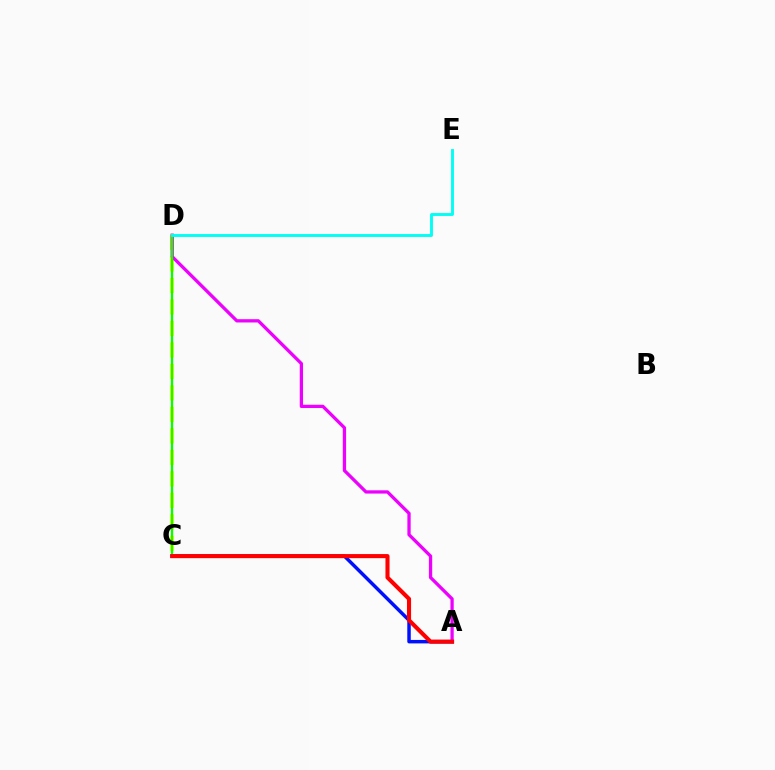{('A', 'C'): [{'color': '#0010ff', 'line_style': 'solid', 'thickness': 2.5}, {'color': '#ff0000', 'line_style': 'solid', 'thickness': 2.94}], ('C', 'D'): [{'color': '#fcf500', 'line_style': 'dashed', 'thickness': 2.92}, {'color': '#08ff00', 'line_style': 'solid', 'thickness': 1.7}], ('A', 'D'): [{'color': '#ee00ff', 'line_style': 'solid', 'thickness': 2.36}], ('D', 'E'): [{'color': '#00fff6', 'line_style': 'solid', 'thickness': 2.08}]}